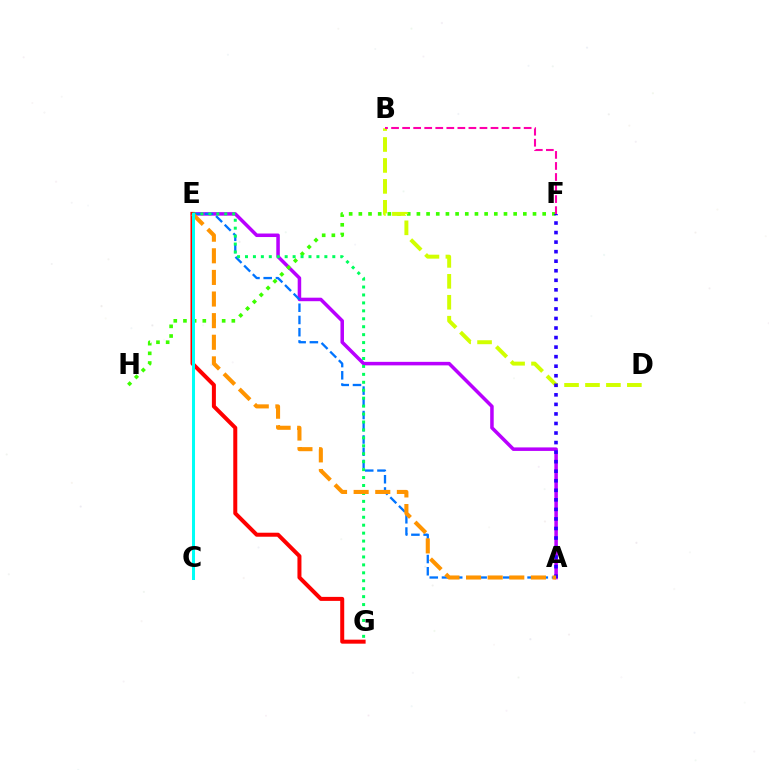{('A', 'E'): [{'color': '#b900ff', 'line_style': 'solid', 'thickness': 2.53}, {'color': '#0074ff', 'line_style': 'dashed', 'thickness': 1.66}, {'color': '#ff9400', 'line_style': 'dashed', 'thickness': 2.94}], ('F', 'H'): [{'color': '#3dff00', 'line_style': 'dotted', 'thickness': 2.63}], ('B', 'D'): [{'color': '#d1ff00', 'line_style': 'dashed', 'thickness': 2.84}], ('E', 'G'): [{'color': '#ff0000', 'line_style': 'solid', 'thickness': 2.88}, {'color': '#00ff5c', 'line_style': 'dotted', 'thickness': 2.16}], ('A', 'F'): [{'color': '#2500ff', 'line_style': 'dotted', 'thickness': 2.59}], ('B', 'F'): [{'color': '#ff00ac', 'line_style': 'dashed', 'thickness': 1.5}], ('C', 'E'): [{'color': '#00fff6', 'line_style': 'solid', 'thickness': 2.17}]}